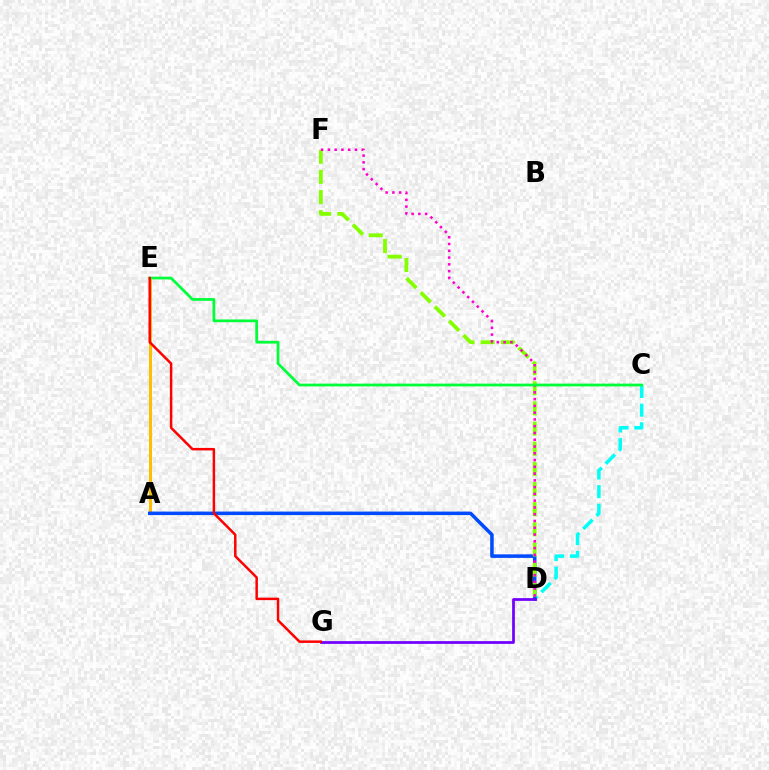{('A', 'E'): [{'color': '#ffbd00', 'line_style': 'solid', 'thickness': 2.16}], ('C', 'D'): [{'color': '#00fff6', 'line_style': 'dashed', 'thickness': 2.53}], ('A', 'D'): [{'color': '#004bff', 'line_style': 'solid', 'thickness': 2.54}], ('D', 'F'): [{'color': '#84ff00', 'line_style': 'dashed', 'thickness': 2.74}, {'color': '#ff00cf', 'line_style': 'dotted', 'thickness': 1.84}], ('C', 'E'): [{'color': '#00ff39', 'line_style': 'solid', 'thickness': 1.98}], ('D', 'G'): [{'color': '#7200ff', 'line_style': 'solid', 'thickness': 1.97}], ('E', 'G'): [{'color': '#ff0000', 'line_style': 'solid', 'thickness': 1.79}]}